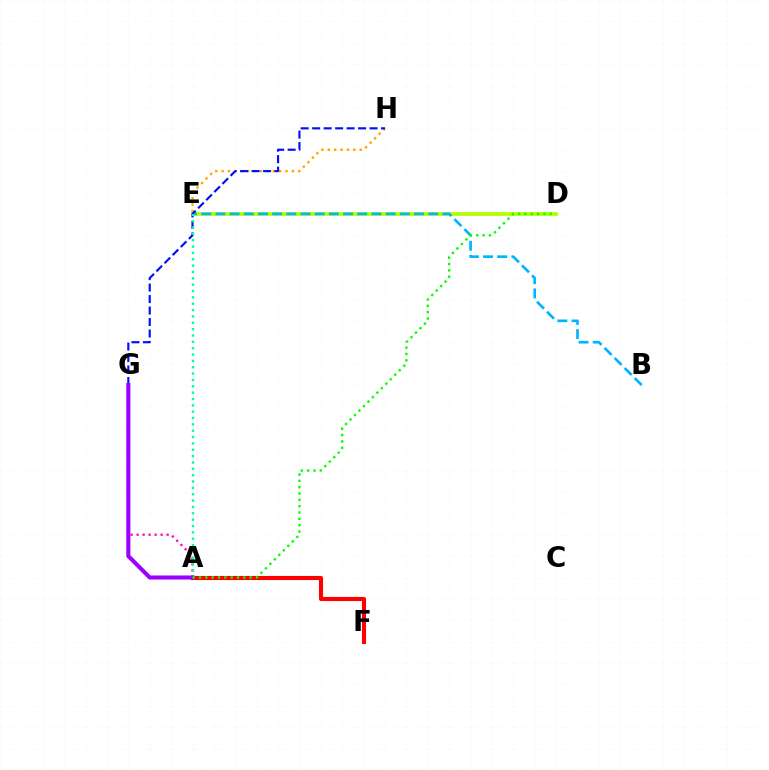{('D', 'E'): [{'color': '#b3ff00', 'line_style': 'solid', 'thickness': 2.7}], ('A', 'F'): [{'color': '#ff0000', 'line_style': 'solid', 'thickness': 2.95}], ('B', 'E'): [{'color': '#00b5ff', 'line_style': 'dashed', 'thickness': 1.93}], ('E', 'H'): [{'color': '#ffa500', 'line_style': 'dotted', 'thickness': 1.74}], ('A', 'G'): [{'color': '#ff00bd', 'line_style': 'dotted', 'thickness': 1.63}, {'color': '#9b00ff', 'line_style': 'solid', 'thickness': 2.93}], ('G', 'H'): [{'color': '#0010ff', 'line_style': 'dashed', 'thickness': 1.56}], ('A', 'E'): [{'color': '#00ff9d', 'line_style': 'dotted', 'thickness': 1.73}], ('A', 'D'): [{'color': '#08ff00', 'line_style': 'dotted', 'thickness': 1.72}]}